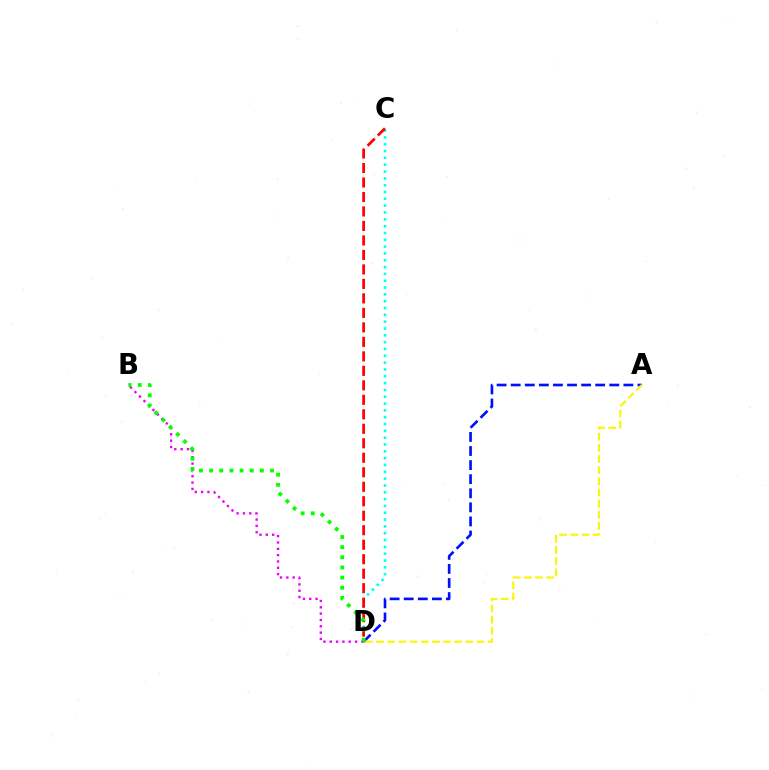{('C', 'D'): [{'color': '#00fff6', 'line_style': 'dotted', 'thickness': 1.85}, {'color': '#ff0000', 'line_style': 'dashed', 'thickness': 1.97}], ('A', 'D'): [{'color': '#0010ff', 'line_style': 'dashed', 'thickness': 1.91}, {'color': '#fcf500', 'line_style': 'dashed', 'thickness': 1.51}], ('B', 'D'): [{'color': '#ee00ff', 'line_style': 'dotted', 'thickness': 1.72}, {'color': '#08ff00', 'line_style': 'dotted', 'thickness': 2.76}]}